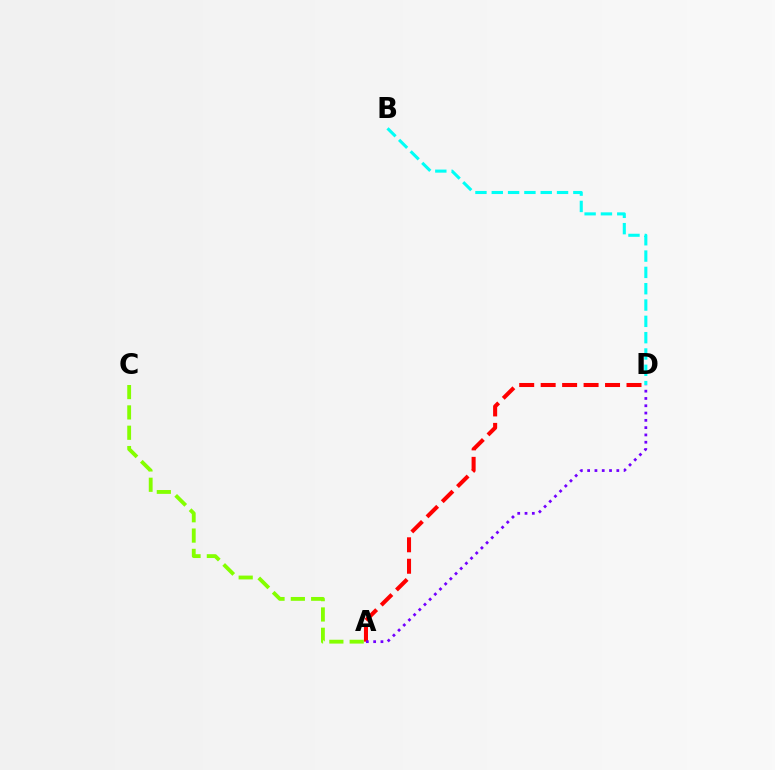{('A', 'C'): [{'color': '#84ff00', 'line_style': 'dashed', 'thickness': 2.76}], ('B', 'D'): [{'color': '#00fff6', 'line_style': 'dashed', 'thickness': 2.22}], ('A', 'D'): [{'color': '#ff0000', 'line_style': 'dashed', 'thickness': 2.92}, {'color': '#7200ff', 'line_style': 'dotted', 'thickness': 1.98}]}